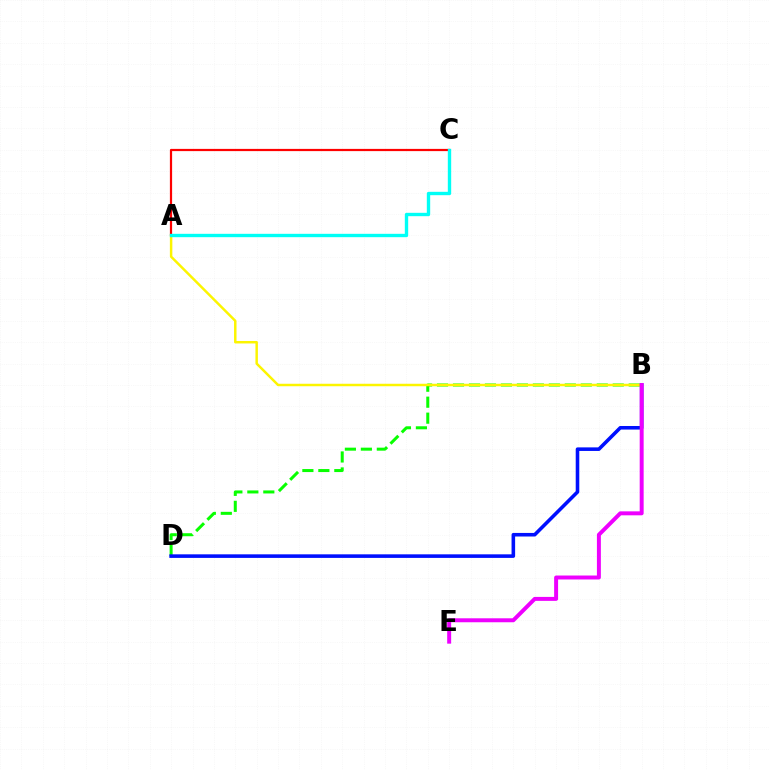{('A', 'C'): [{'color': '#ff0000', 'line_style': 'solid', 'thickness': 1.6}, {'color': '#00fff6', 'line_style': 'solid', 'thickness': 2.42}], ('B', 'D'): [{'color': '#08ff00', 'line_style': 'dashed', 'thickness': 2.17}, {'color': '#0010ff', 'line_style': 'solid', 'thickness': 2.57}], ('A', 'B'): [{'color': '#fcf500', 'line_style': 'solid', 'thickness': 1.78}], ('B', 'E'): [{'color': '#ee00ff', 'line_style': 'solid', 'thickness': 2.85}]}